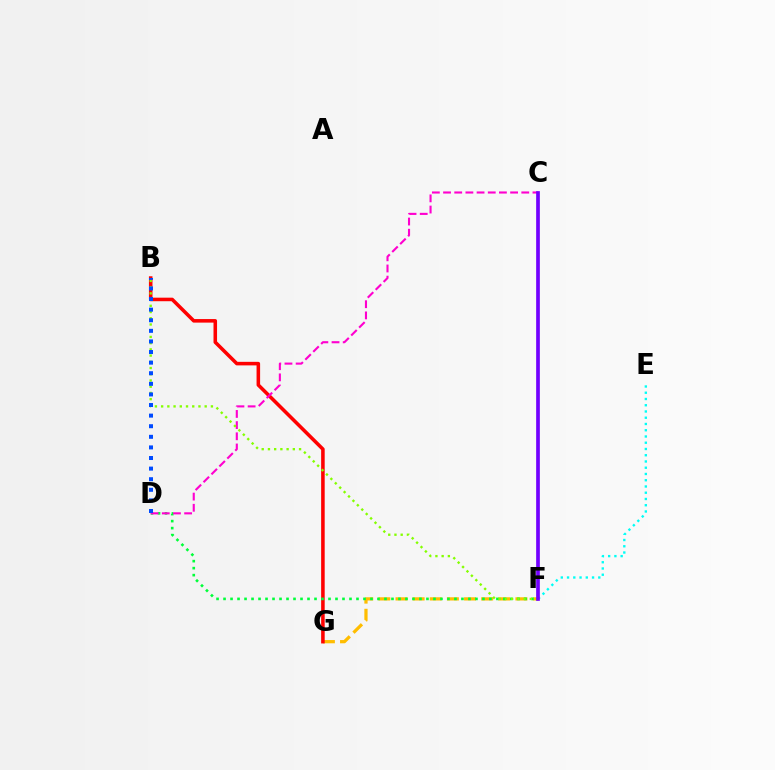{('F', 'G'): [{'color': '#ffbd00', 'line_style': 'dashed', 'thickness': 2.33}], ('B', 'G'): [{'color': '#ff0000', 'line_style': 'solid', 'thickness': 2.56}], ('E', 'F'): [{'color': '#00fff6', 'line_style': 'dotted', 'thickness': 1.7}], ('D', 'F'): [{'color': '#00ff39', 'line_style': 'dotted', 'thickness': 1.9}], ('C', 'D'): [{'color': '#ff00cf', 'line_style': 'dashed', 'thickness': 1.52}], ('B', 'F'): [{'color': '#84ff00', 'line_style': 'dotted', 'thickness': 1.69}], ('C', 'F'): [{'color': '#7200ff', 'line_style': 'solid', 'thickness': 2.66}], ('B', 'D'): [{'color': '#004bff', 'line_style': 'dotted', 'thickness': 2.88}]}